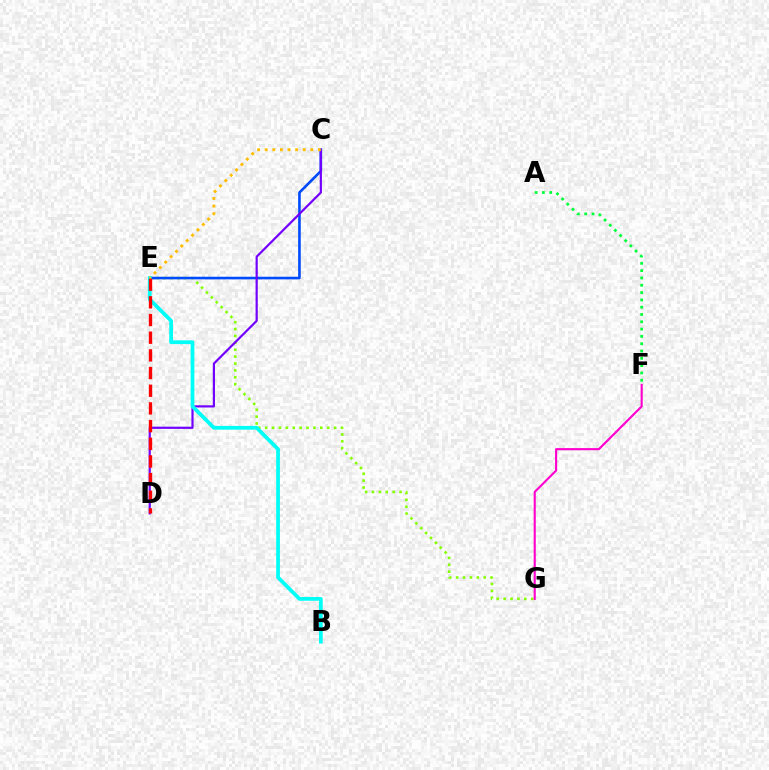{('E', 'G'): [{'color': '#84ff00', 'line_style': 'dotted', 'thickness': 1.87}], ('C', 'E'): [{'color': '#004bff', 'line_style': 'solid', 'thickness': 1.88}, {'color': '#ffbd00', 'line_style': 'dotted', 'thickness': 2.06}], ('C', 'D'): [{'color': '#7200ff', 'line_style': 'solid', 'thickness': 1.58}], ('B', 'E'): [{'color': '#00fff6', 'line_style': 'solid', 'thickness': 2.7}], ('D', 'E'): [{'color': '#ff0000', 'line_style': 'dashed', 'thickness': 2.4}], ('F', 'G'): [{'color': '#ff00cf', 'line_style': 'solid', 'thickness': 1.52}], ('A', 'F'): [{'color': '#00ff39', 'line_style': 'dotted', 'thickness': 1.99}]}